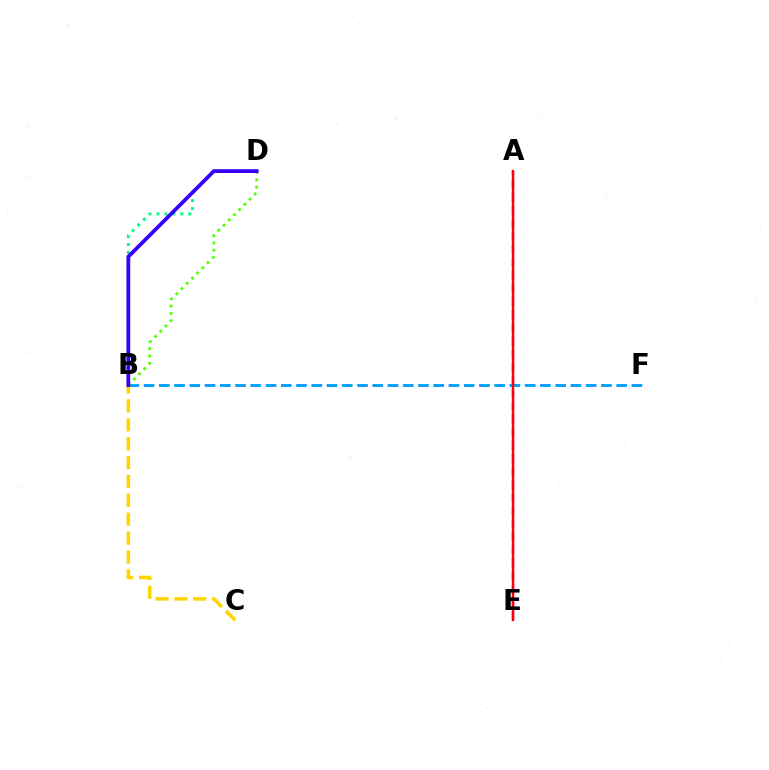{('B', 'F'): [{'color': '#009eff', 'line_style': 'dashed', 'thickness': 2.07}], ('B', 'C'): [{'color': '#ffd500', 'line_style': 'dashed', 'thickness': 2.57}], ('B', 'D'): [{'color': '#00ff86', 'line_style': 'dotted', 'thickness': 2.16}, {'color': '#4fff00', 'line_style': 'dotted', 'thickness': 2.0}, {'color': '#3700ff', 'line_style': 'solid', 'thickness': 2.72}], ('A', 'E'): [{'color': '#ff00ed', 'line_style': 'dashed', 'thickness': 1.78}, {'color': '#ff0000', 'line_style': 'solid', 'thickness': 1.7}]}